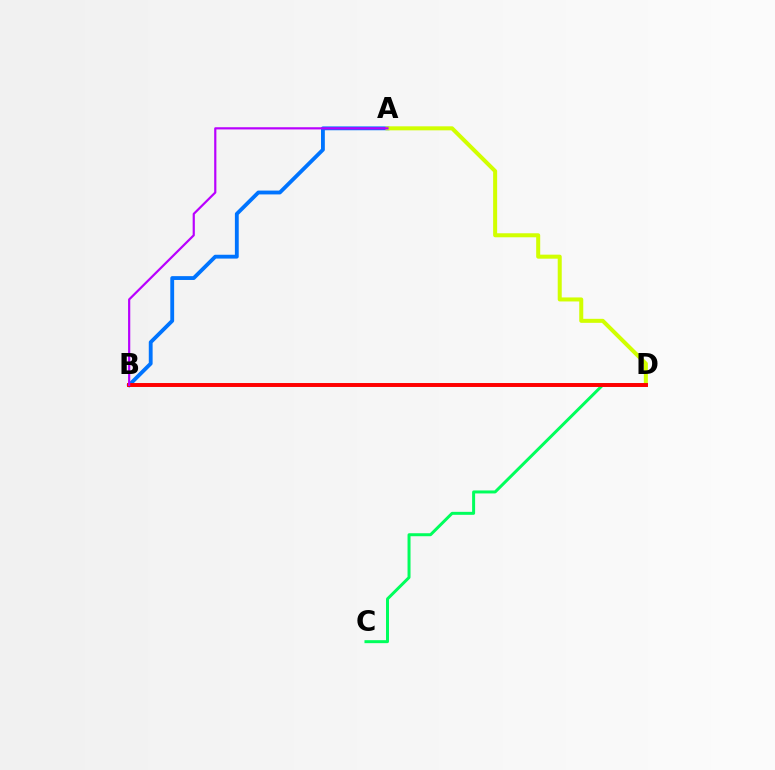{('A', 'B'): [{'color': '#0074ff', 'line_style': 'solid', 'thickness': 2.76}, {'color': '#b900ff', 'line_style': 'solid', 'thickness': 1.58}], ('C', 'D'): [{'color': '#00ff5c', 'line_style': 'solid', 'thickness': 2.15}], ('A', 'D'): [{'color': '#d1ff00', 'line_style': 'solid', 'thickness': 2.89}], ('B', 'D'): [{'color': '#ff0000', 'line_style': 'solid', 'thickness': 2.83}]}